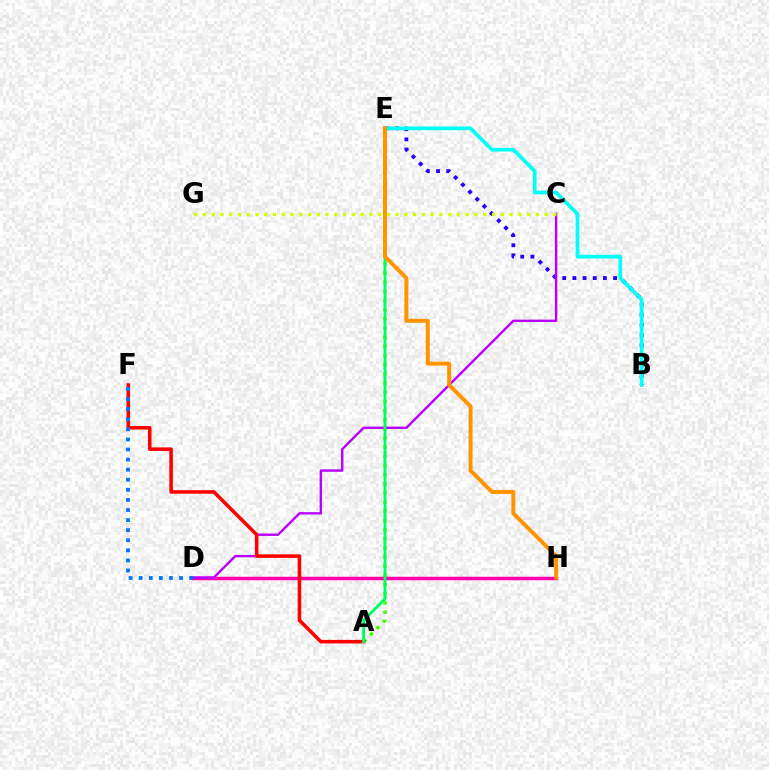{('B', 'E'): [{'color': '#2500ff', 'line_style': 'dotted', 'thickness': 2.76}, {'color': '#00fff6', 'line_style': 'solid', 'thickness': 2.67}], ('A', 'E'): [{'color': '#3dff00', 'line_style': 'dotted', 'thickness': 2.49}, {'color': '#00ff5c', 'line_style': 'solid', 'thickness': 2.06}], ('D', 'H'): [{'color': '#ff00ac', 'line_style': 'solid', 'thickness': 2.51}], ('C', 'D'): [{'color': '#b900ff', 'line_style': 'solid', 'thickness': 1.73}], ('A', 'F'): [{'color': '#ff0000', 'line_style': 'solid', 'thickness': 2.55}], ('C', 'G'): [{'color': '#d1ff00', 'line_style': 'dotted', 'thickness': 2.38}], ('D', 'F'): [{'color': '#0074ff', 'line_style': 'dotted', 'thickness': 2.74}], ('E', 'H'): [{'color': '#ff9400', 'line_style': 'solid', 'thickness': 2.88}]}